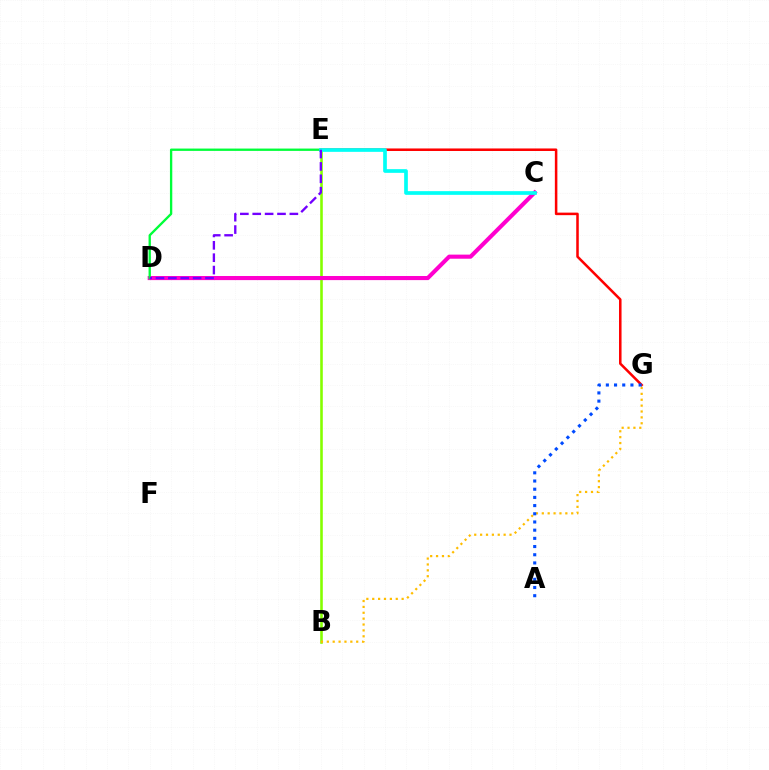{('E', 'G'): [{'color': '#ff0000', 'line_style': 'solid', 'thickness': 1.82}], ('B', 'E'): [{'color': '#84ff00', 'line_style': 'solid', 'thickness': 1.87}], ('C', 'D'): [{'color': '#ff00cf', 'line_style': 'solid', 'thickness': 2.95}], ('B', 'G'): [{'color': '#ffbd00', 'line_style': 'dotted', 'thickness': 1.6}], ('D', 'E'): [{'color': '#00ff39', 'line_style': 'solid', 'thickness': 1.68}, {'color': '#7200ff', 'line_style': 'dashed', 'thickness': 1.68}], ('C', 'E'): [{'color': '#00fff6', 'line_style': 'solid', 'thickness': 2.66}], ('A', 'G'): [{'color': '#004bff', 'line_style': 'dotted', 'thickness': 2.23}]}